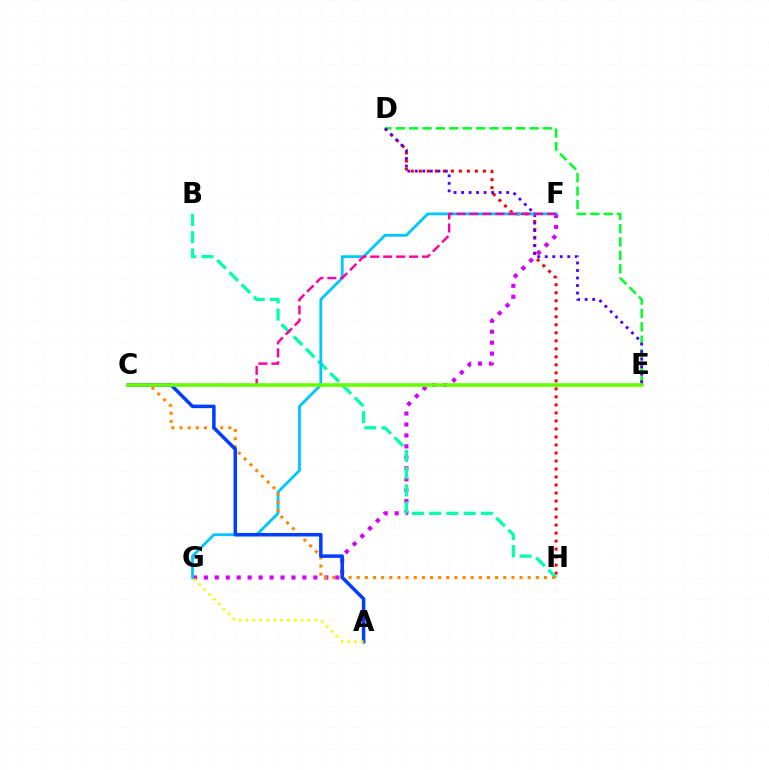{('D', 'H'): [{'color': '#ff0000', 'line_style': 'dotted', 'thickness': 2.18}], ('F', 'G'): [{'color': '#d600ff', 'line_style': 'dotted', 'thickness': 2.97}, {'color': '#00c7ff', 'line_style': 'solid', 'thickness': 2.04}], ('D', 'E'): [{'color': '#00ff27', 'line_style': 'dashed', 'thickness': 1.82}, {'color': '#4f00ff', 'line_style': 'dotted', 'thickness': 2.04}], ('B', 'H'): [{'color': '#00ffaf', 'line_style': 'dashed', 'thickness': 2.34}], ('C', 'H'): [{'color': '#ff8800', 'line_style': 'dotted', 'thickness': 2.21}], ('A', 'C'): [{'color': '#003fff', 'line_style': 'solid', 'thickness': 2.52}], ('C', 'F'): [{'color': '#ff00a0', 'line_style': 'dashed', 'thickness': 1.76}], ('C', 'E'): [{'color': '#66ff00', 'line_style': 'solid', 'thickness': 2.57}], ('A', 'G'): [{'color': '#eeff00', 'line_style': 'dotted', 'thickness': 1.87}]}